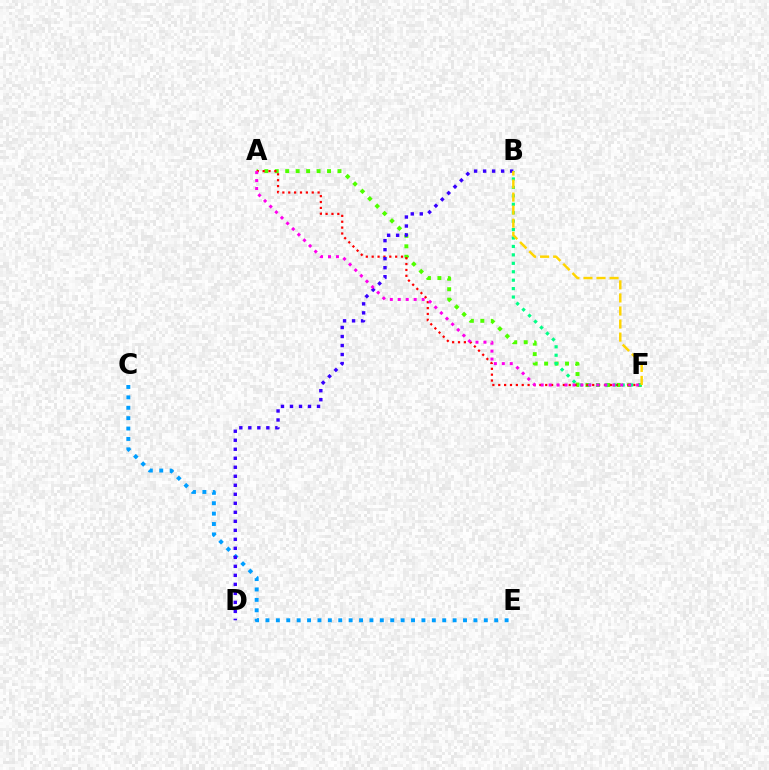{('A', 'F'): [{'color': '#4fff00', 'line_style': 'dotted', 'thickness': 2.84}, {'color': '#ff0000', 'line_style': 'dotted', 'thickness': 1.6}, {'color': '#ff00ed', 'line_style': 'dotted', 'thickness': 2.16}], ('C', 'E'): [{'color': '#009eff', 'line_style': 'dotted', 'thickness': 2.82}], ('B', 'F'): [{'color': '#00ff86', 'line_style': 'dotted', 'thickness': 2.29}, {'color': '#ffd500', 'line_style': 'dashed', 'thickness': 1.77}], ('B', 'D'): [{'color': '#3700ff', 'line_style': 'dotted', 'thickness': 2.45}]}